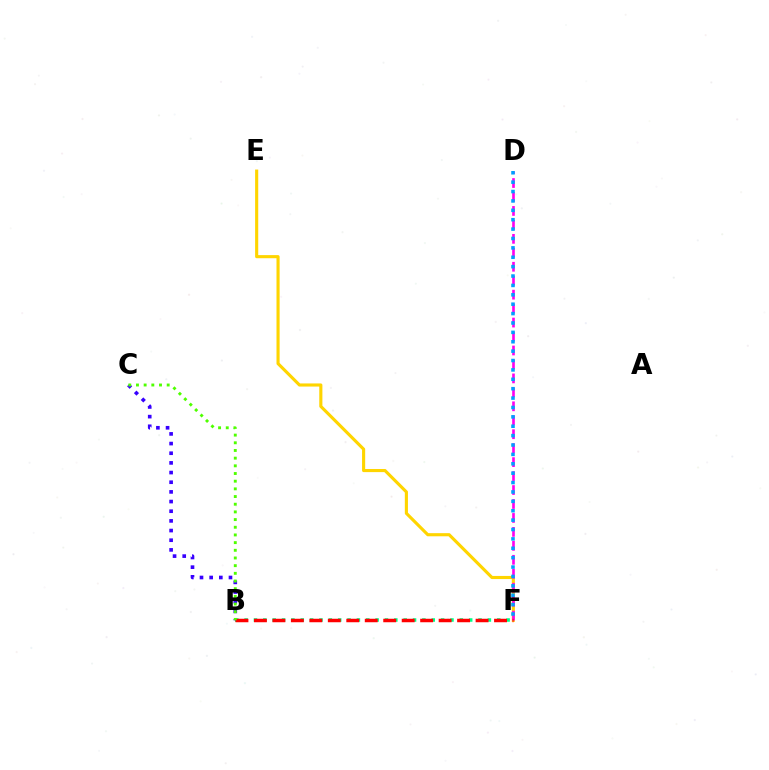{('B', 'F'): [{'color': '#00ff86', 'line_style': 'dotted', 'thickness': 2.54}, {'color': '#ff0000', 'line_style': 'dashed', 'thickness': 2.51}], ('B', 'C'): [{'color': '#3700ff', 'line_style': 'dotted', 'thickness': 2.63}, {'color': '#4fff00', 'line_style': 'dotted', 'thickness': 2.09}], ('E', 'F'): [{'color': '#ffd500', 'line_style': 'solid', 'thickness': 2.25}], ('D', 'F'): [{'color': '#ff00ed', 'line_style': 'dashed', 'thickness': 1.9}, {'color': '#009eff', 'line_style': 'dotted', 'thickness': 2.55}]}